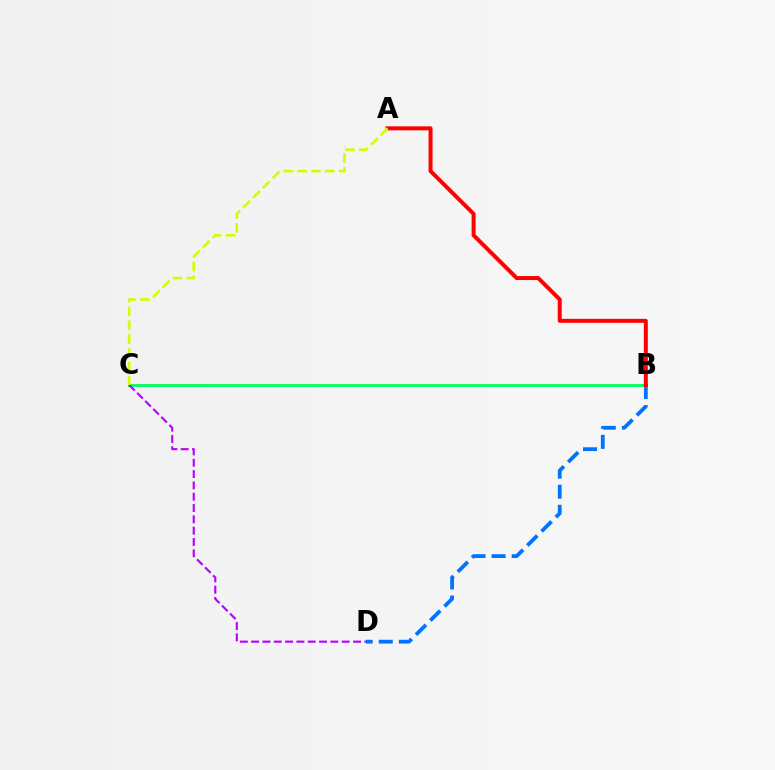{('B', 'C'): [{'color': '#00ff5c', 'line_style': 'solid', 'thickness': 2.04}], ('B', 'D'): [{'color': '#0074ff', 'line_style': 'dashed', 'thickness': 2.73}], ('A', 'B'): [{'color': '#ff0000', 'line_style': 'solid', 'thickness': 2.87}], ('C', 'D'): [{'color': '#b900ff', 'line_style': 'dashed', 'thickness': 1.54}], ('A', 'C'): [{'color': '#d1ff00', 'line_style': 'dashed', 'thickness': 1.88}]}